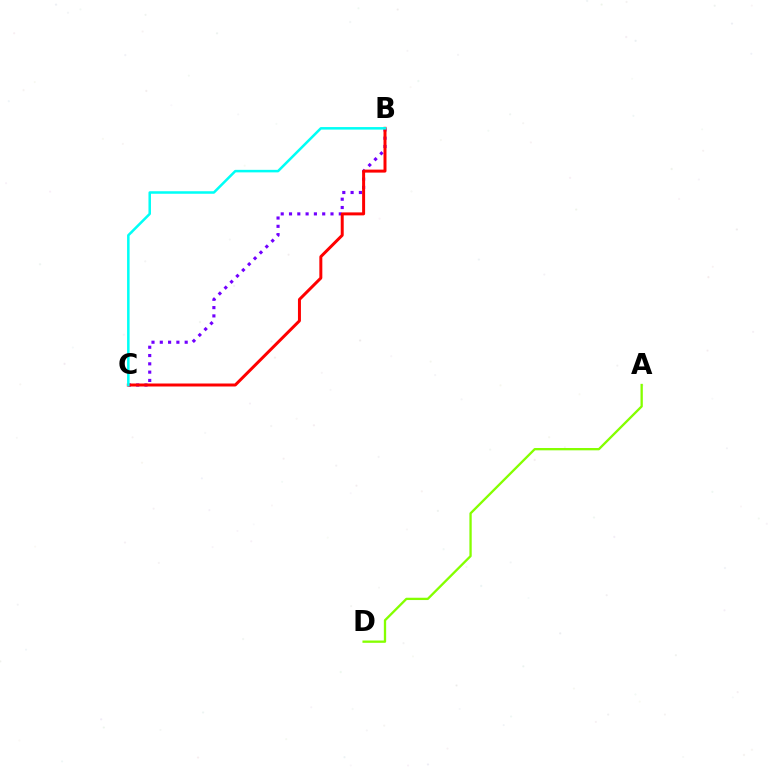{('B', 'C'): [{'color': '#7200ff', 'line_style': 'dotted', 'thickness': 2.25}, {'color': '#ff0000', 'line_style': 'solid', 'thickness': 2.15}, {'color': '#00fff6', 'line_style': 'solid', 'thickness': 1.82}], ('A', 'D'): [{'color': '#84ff00', 'line_style': 'solid', 'thickness': 1.66}]}